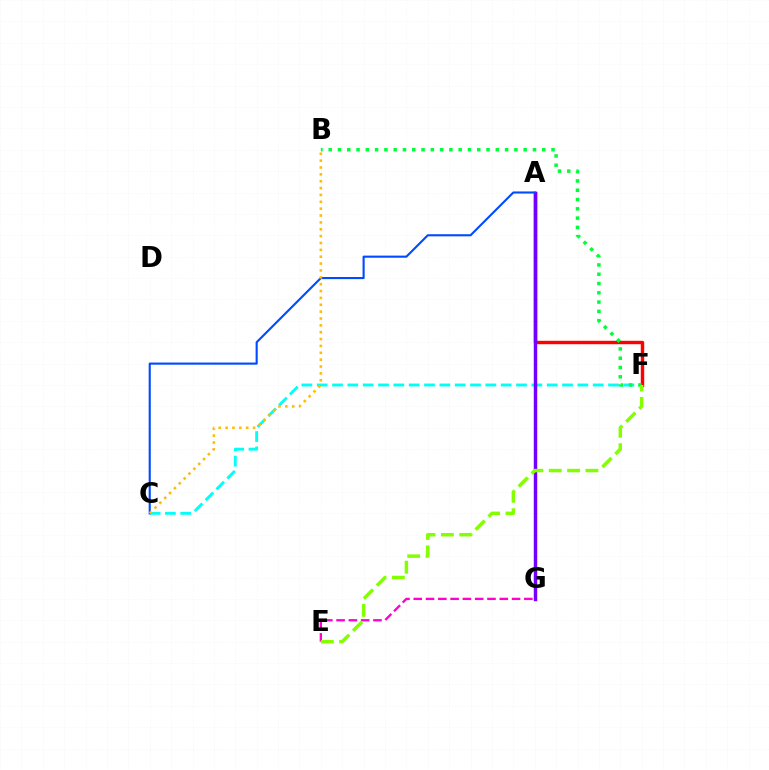{('C', 'F'): [{'color': '#00fff6', 'line_style': 'dashed', 'thickness': 2.08}], ('A', 'F'): [{'color': '#ff0000', 'line_style': 'solid', 'thickness': 2.47}], ('A', 'G'): [{'color': '#7200ff', 'line_style': 'solid', 'thickness': 2.48}], ('A', 'C'): [{'color': '#004bff', 'line_style': 'solid', 'thickness': 1.52}], ('B', 'F'): [{'color': '#00ff39', 'line_style': 'dotted', 'thickness': 2.52}], ('E', 'G'): [{'color': '#ff00cf', 'line_style': 'dashed', 'thickness': 1.67}], ('E', 'F'): [{'color': '#84ff00', 'line_style': 'dashed', 'thickness': 2.5}], ('B', 'C'): [{'color': '#ffbd00', 'line_style': 'dotted', 'thickness': 1.86}]}